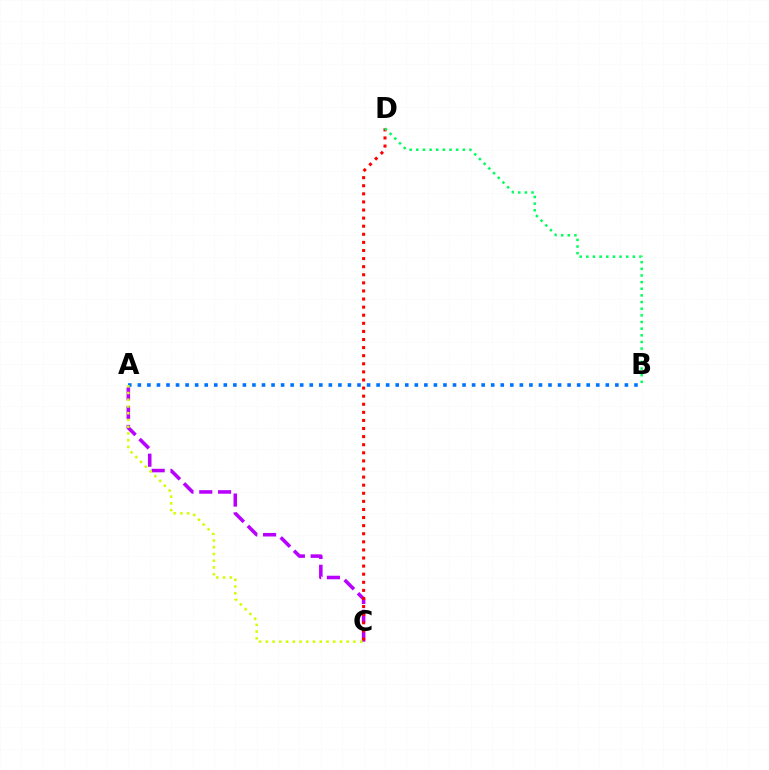{('A', 'C'): [{'color': '#b900ff', 'line_style': 'dashed', 'thickness': 2.56}, {'color': '#d1ff00', 'line_style': 'dotted', 'thickness': 1.83}], ('A', 'B'): [{'color': '#0074ff', 'line_style': 'dotted', 'thickness': 2.59}], ('C', 'D'): [{'color': '#ff0000', 'line_style': 'dotted', 'thickness': 2.2}], ('B', 'D'): [{'color': '#00ff5c', 'line_style': 'dotted', 'thickness': 1.81}]}